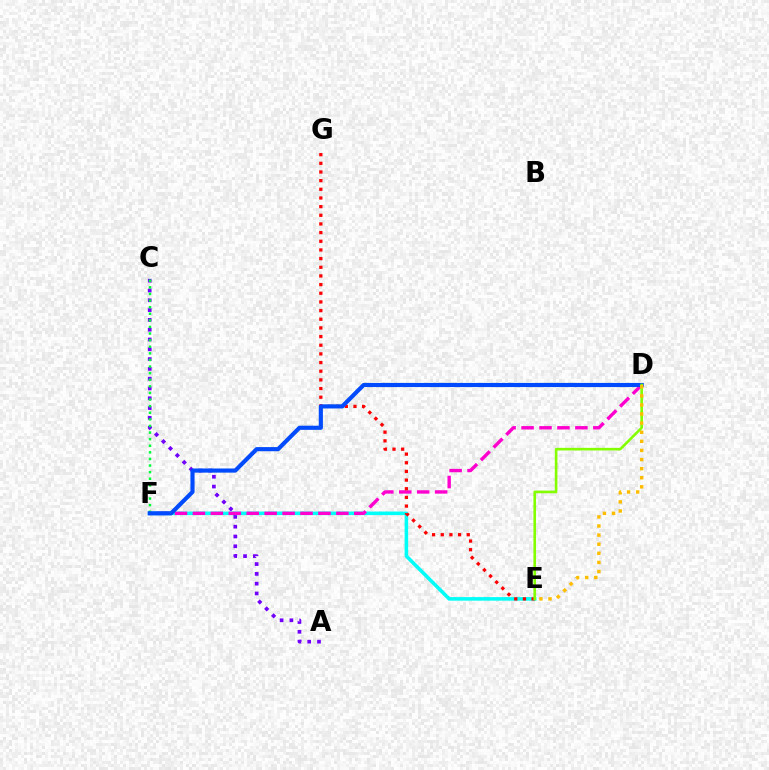{('A', 'C'): [{'color': '#7200ff', 'line_style': 'dotted', 'thickness': 2.66}], ('E', 'F'): [{'color': '#00fff6', 'line_style': 'solid', 'thickness': 2.57}], ('C', 'F'): [{'color': '#00ff39', 'line_style': 'dotted', 'thickness': 1.79}], ('D', 'F'): [{'color': '#ff00cf', 'line_style': 'dashed', 'thickness': 2.44}, {'color': '#004bff', 'line_style': 'solid', 'thickness': 2.98}], ('E', 'G'): [{'color': '#ff0000', 'line_style': 'dotted', 'thickness': 2.35}], ('D', 'E'): [{'color': '#84ff00', 'line_style': 'solid', 'thickness': 1.89}, {'color': '#ffbd00', 'line_style': 'dotted', 'thickness': 2.47}]}